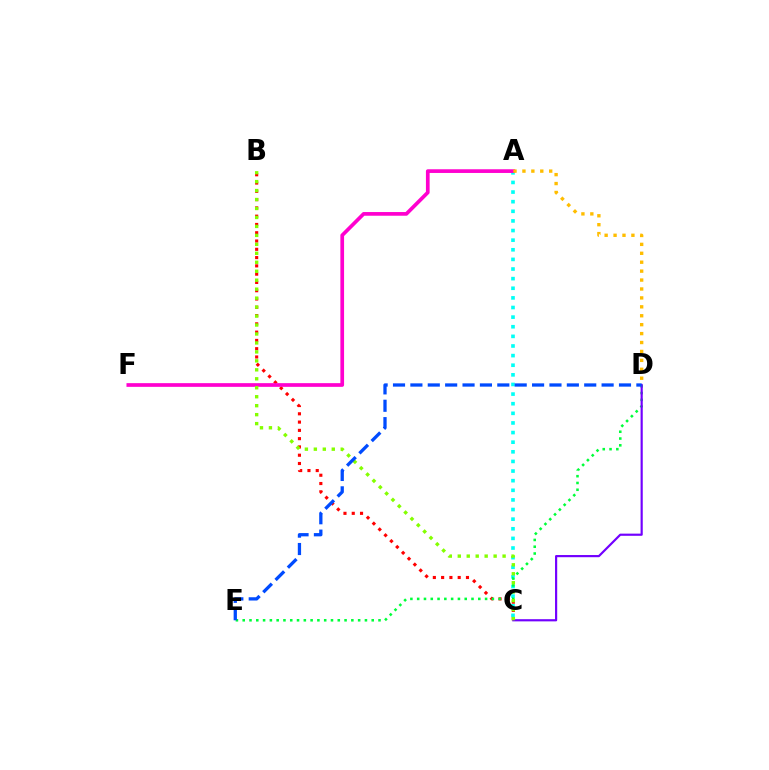{('A', 'C'): [{'color': '#00fff6', 'line_style': 'dotted', 'thickness': 2.61}], ('B', 'C'): [{'color': '#ff0000', 'line_style': 'dotted', 'thickness': 2.25}, {'color': '#84ff00', 'line_style': 'dotted', 'thickness': 2.44}], ('A', 'F'): [{'color': '#ff00cf', 'line_style': 'solid', 'thickness': 2.66}], ('D', 'E'): [{'color': '#00ff39', 'line_style': 'dotted', 'thickness': 1.84}, {'color': '#004bff', 'line_style': 'dashed', 'thickness': 2.36}], ('C', 'D'): [{'color': '#7200ff', 'line_style': 'solid', 'thickness': 1.57}], ('A', 'D'): [{'color': '#ffbd00', 'line_style': 'dotted', 'thickness': 2.42}]}